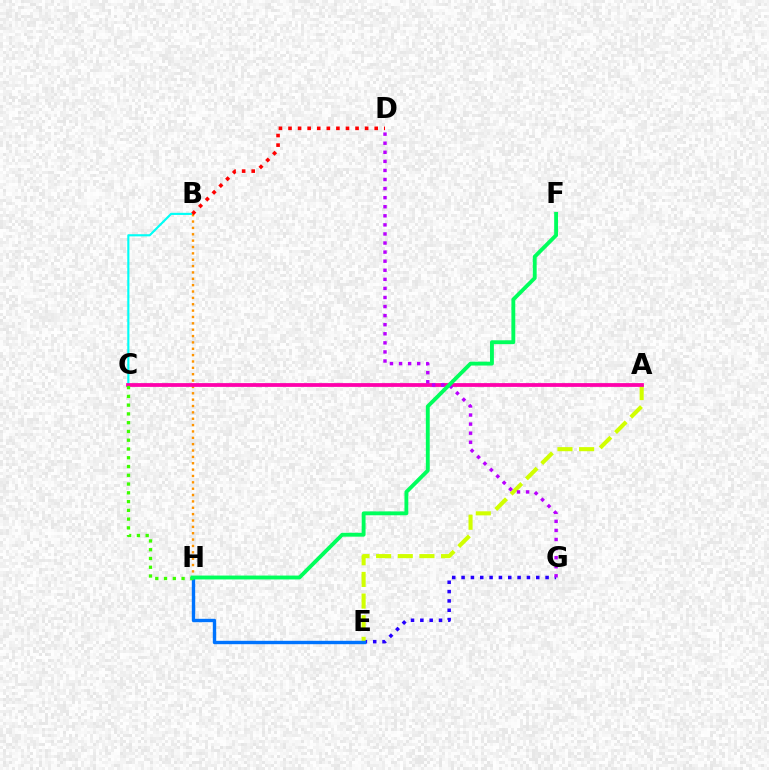{('E', 'G'): [{'color': '#2500ff', 'line_style': 'dotted', 'thickness': 2.54}], ('A', 'E'): [{'color': '#d1ff00', 'line_style': 'dashed', 'thickness': 2.94}], ('B', 'C'): [{'color': '#00fff6', 'line_style': 'solid', 'thickness': 1.54}], ('E', 'H'): [{'color': '#0074ff', 'line_style': 'solid', 'thickness': 2.43}], ('B', 'H'): [{'color': '#ff9400', 'line_style': 'dotted', 'thickness': 1.73}], ('A', 'C'): [{'color': '#ff00ac', 'line_style': 'solid', 'thickness': 2.72}], ('B', 'D'): [{'color': '#ff0000', 'line_style': 'dotted', 'thickness': 2.6}], ('D', 'G'): [{'color': '#b900ff', 'line_style': 'dotted', 'thickness': 2.47}], ('C', 'H'): [{'color': '#3dff00', 'line_style': 'dotted', 'thickness': 2.38}], ('F', 'H'): [{'color': '#00ff5c', 'line_style': 'solid', 'thickness': 2.79}]}